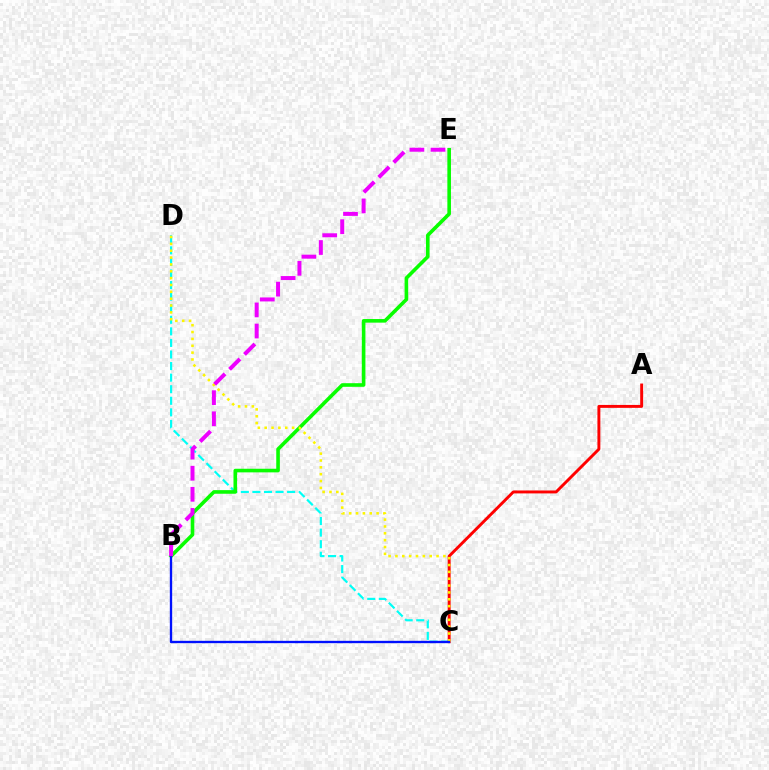{('C', 'D'): [{'color': '#00fff6', 'line_style': 'dashed', 'thickness': 1.57}, {'color': '#fcf500', 'line_style': 'dotted', 'thickness': 1.86}], ('A', 'C'): [{'color': '#ff0000', 'line_style': 'solid', 'thickness': 2.11}], ('B', 'E'): [{'color': '#08ff00', 'line_style': 'solid', 'thickness': 2.6}, {'color': '#ee00ff', 'line_style': 'dashed', 'thickness': 2.87}], ('B', 'C'): [{'color': '#0010ff', 'line_style': 'solid', 'thickness': 1.68}]}